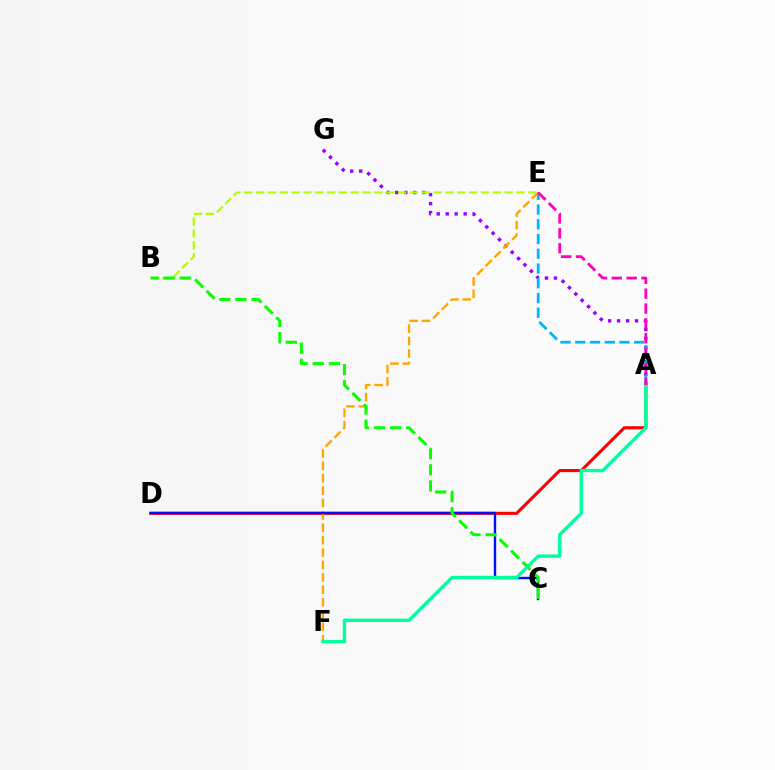{('A', 'G'): [{'color': '#9b00ff', 'line_style': 'dotted', 'thickness': 2.44}], ('A', 'E'): [{'color': '#00b5ff', 'line_style': 'dashed', 'thickness': 2.0}, {'color': '#ff00bd', 'line_style': 'dashed', 'thickness': 2.02}], ('A', 'D'): [{'color': '#ff0000', 'line_style': 'solid', 'thickness': 2.24}], ('B', 'E'): [{'color': '#b3ff00', 'line_style': 'dashed', 'thickness': 1.61}], ('E', 'F'): [{'color': '#ffa500', 'line_style': 'dashed', 'thickness': 1.68}], ('C', 'D'): [{'color': '#0010ff', 'line_style': 'solid', 'thickness': 1.72}], ('B', 'C'): [{'color': '#08ff00', 'line_style': 'dashed', 'thickness': 2.19}], ('A', 'F'): [{'color': '#00ff9d', 'line_style': 'solid', 'thickness': 2.43}]}